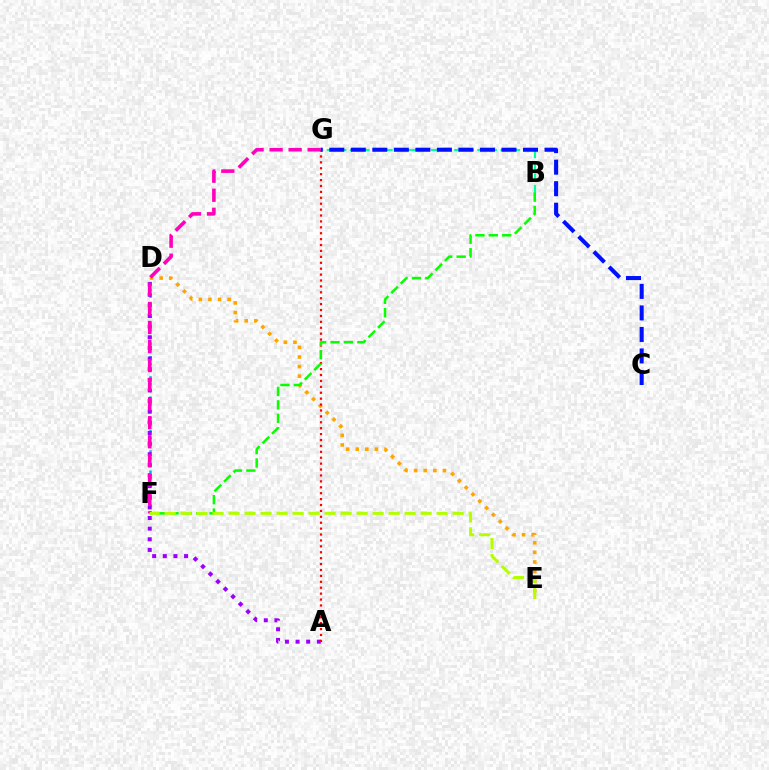{('D', 'F'): [{'color': '#00b5ff', 'line_style': 'dotted', 'thickness': 1.83}], ('A', 'D'): [{'color': '#9b00ff', 'line_style': 'dotted', 'thickness': 2.89}], ('B', 'G'): [{'color': '#00ff9d', 'line_style': 'dashed', 'thickness': 1.57}], ('D', 'E'): [{'color': '#ffa500', 'line_style': 'dotted', 'thickness': 2.61}], ('A', 'G'): [{'color': '#ff0000', 'line_style': 'dotted', 'thickness': 1.61}], ('F', 'G'): [{'color': '#ff00bd', 'line_style': 'dashed', 'thickness': 2.59}], ('B', 'F'): [{'color': '#08ff00', 'line_style': 'dashed', 'thickness': 1.82}], ('E', 'F'): [{'color': '#b3ff00', 'line_style': 'dashed', 'thickness': 2.17}], ('C', 'G'): [{'color': '#0010ff', 'line_style': 'dashed', 'thickness': 2.92}]}